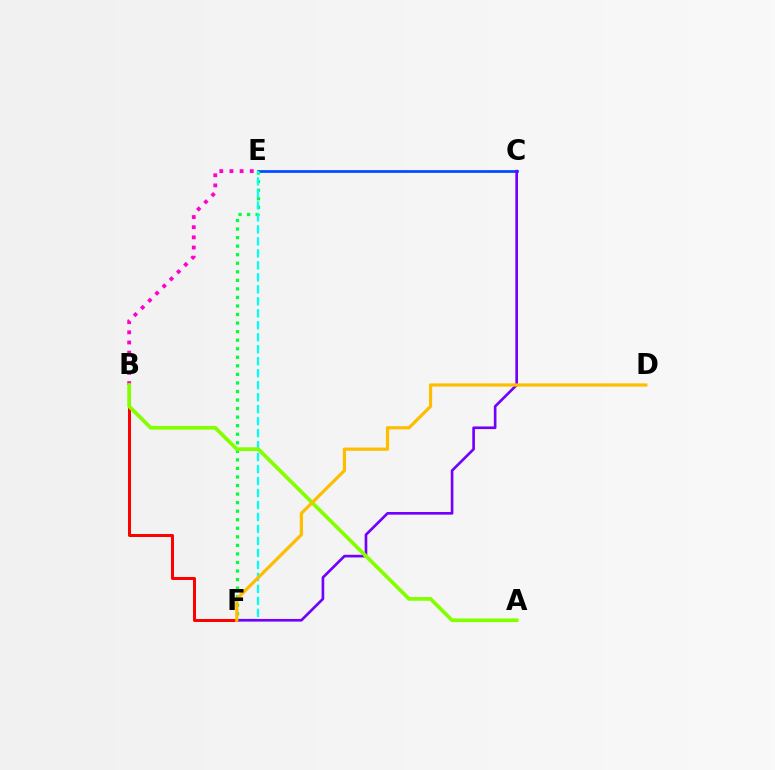{('B', 'F'): [{'color': '#ff0000', 'line_style': 'solid', 'thickness': 2.16}], ('C', 'E'): [{'color': '#004bff', 'line_style': 'solid', 'thickness': 1.96}], ('E', 'F'): [{'color': '#00ff39', 'line_style': 'dotted', 'thickness': 2.32}, {'color': '#00fff6', 'line_style': 'dashed', 'thickness': 1.63}], ('C', 'F'): [{'color': '#7200ff', 'line_style': 'solid', 'thickness': 1.91}], ('B', 'E'): [{'color': '#ff00cf', 'line_style': 'dotted', 'thickness': 2.76}], ('A', 'B'): [{'color': '#84ff00', 'line_style': 'solid', 'thickness': 2.68}], ('D', 'F'): [{'color': '#ffbd00', 'line_style': 'solid', 'thickness': 2.31}]}